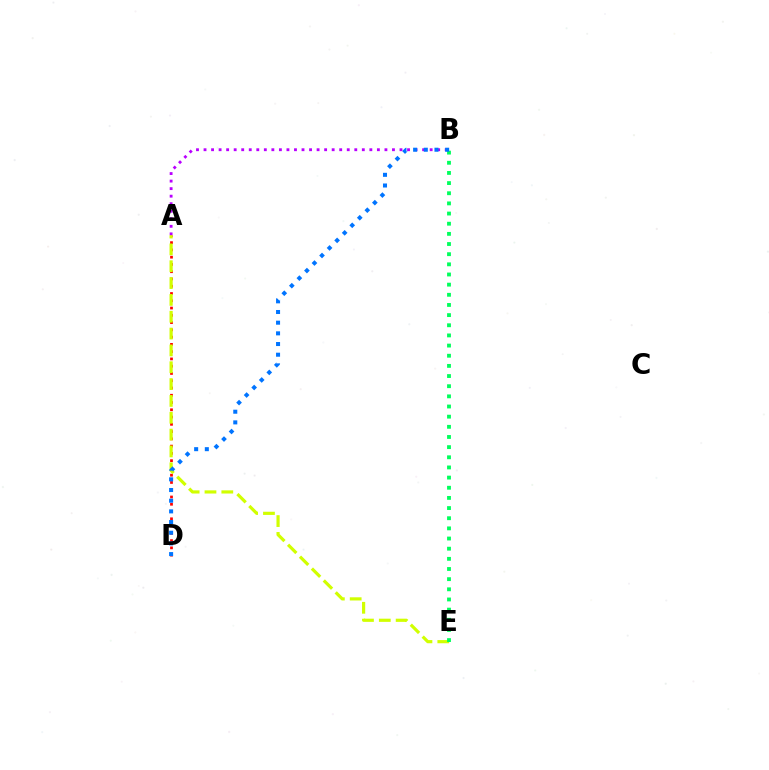{('A', 'D'): [{'color': '#ff0000', 'line_style': 'dotted', 'thickness': 1.97}], ('A', 'B'): [{'color': '#b900ff', 'line_style': 'dotted', 'thickness': 2.05}], ('A', 'E'): [{'color': '#d1ff00', 'line_style': 'dashed', 'thickness': 2.29}], ('B', 'E'): [{'color': '#00ff5c', 'line_style': 'dotted', 'thickness': 2.76}], ('B', 'D'): [{'color': '#0074ff', 'line_style': 'dotted', 'thickness': 2.9}]}